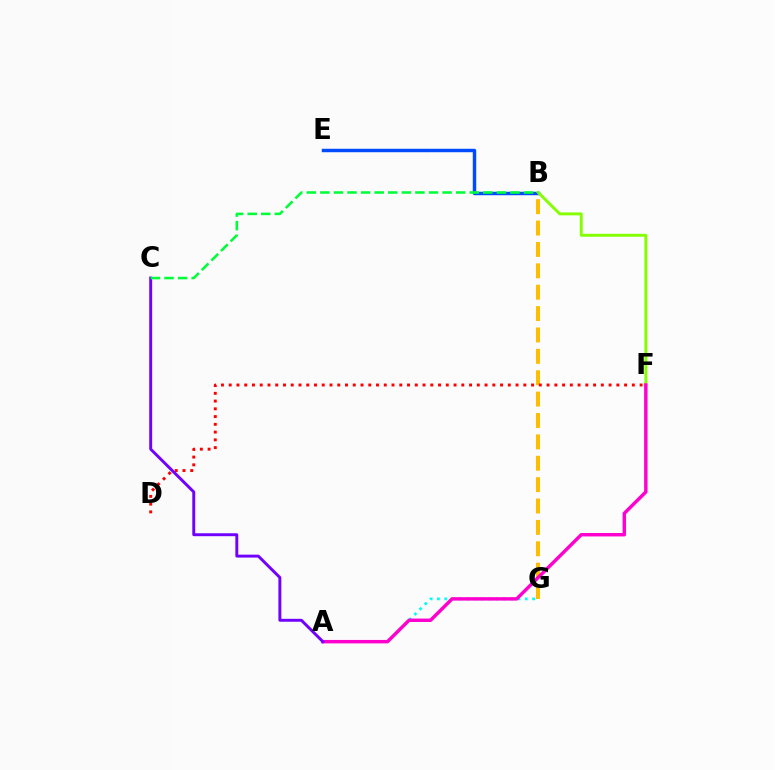{('B', 'G'): [{'color': '#ffbd00', 'line_style': 'dashed', 'thickness': 2.9}], ('B', 'E'): [{'color': '#004bff', 'line_style': 'solid', 'thickness': 2.48}], ('A', 'G'): [{'color': '#00fff6', 'line_style': 'dotted', 'thickness': 1.99}], ('D', 'F'): [{'color': '#ff0000', 'line_style': 'dotted', 'thickness': 2.11}], ('B', 'F'): [{'color': '#84ff00', 'line_style': 'solid', 'thickness': 2.1}], ('A', 'F'): [{'color': '#ff00cf', 'line_style': 'solid', 'thickness': 2.47}], ('A', 'C'): [{'color': '#7200ff', 'line_style': 'solid', 'thickness': 2.11}], ('B', 'C'): [{'color': '#00ff39', 'line_style': 'dashed', 'thickness': 1.84}]}